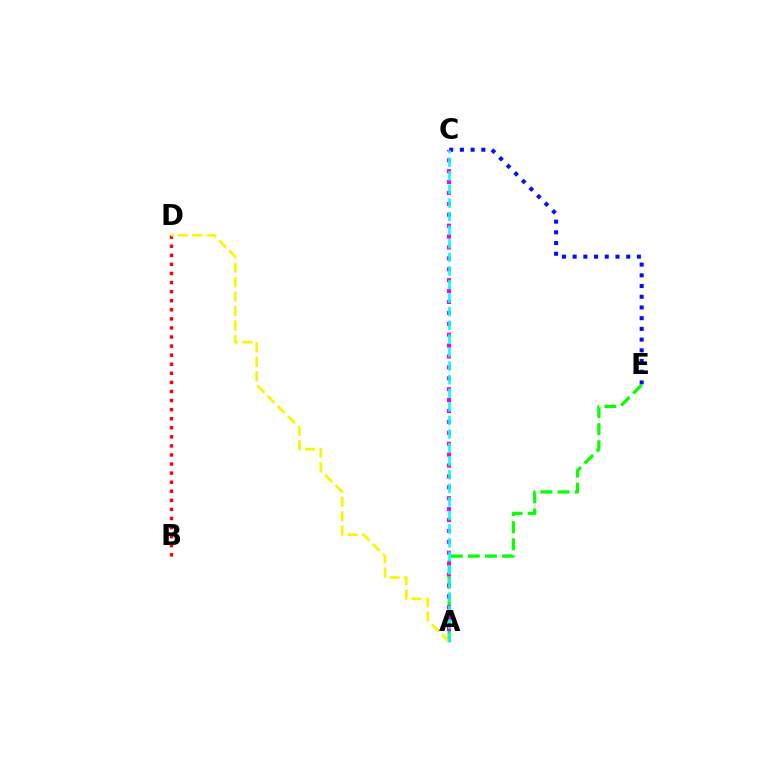{('C', 'E'): [{'color': '#0010ff', 'line_style': 'dotted', 'thickness': 2.91}], ('A', 'E'): [{'color': '#08ff00', 'line_style': 'dashed', 'thickness': 2.32}], ('B', 'D'): [{'color': '#ff0000', 'line_style': 'dotted', 'thickness': 2.47}], ('A', 'C'): [{'color': '#ee00ff', 'line_style': 'dotted', 'thickness': 2.96}, {'color': '#00fff6', 'line_style': 'dashed', 'thickness': 1.85}], ('A', 'D'): [{'color': '#fcf500', 'line_style': 'dashed', 'thickness': 1.96}]}